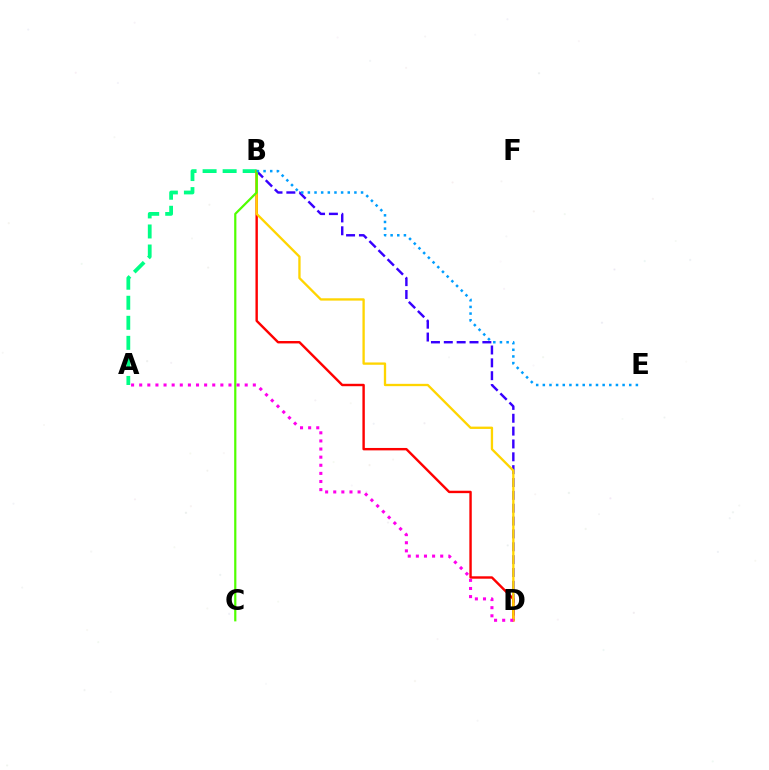{('B', 'D'): [{'color': '#3700ff', 'line_style': 'dashed', 'thickness': 1.75}, {'color': '#ff0000', 'line_style': 'solid', 'thickness': 1.74}, {'color': '#ffd500', 'line_style': 'solid', 'thickness': 1.67}], ('A', 'B'): [{'color': '#00ff86', 'line_style': 'dashed', 'thickness': 2.72}], ('B', 'C'): [{'color': '#4fff00', 'line_style': 'solid', 'thickness': 1.59}], ('A', 'D'): [{'color': '#ff00ed', 'line_style': 'dotted', 'thickness': 2.2}], ('B', 'E'): [{'color': '#009eff', 'line_style': 'dotted', 'thickness': 1.81}]}